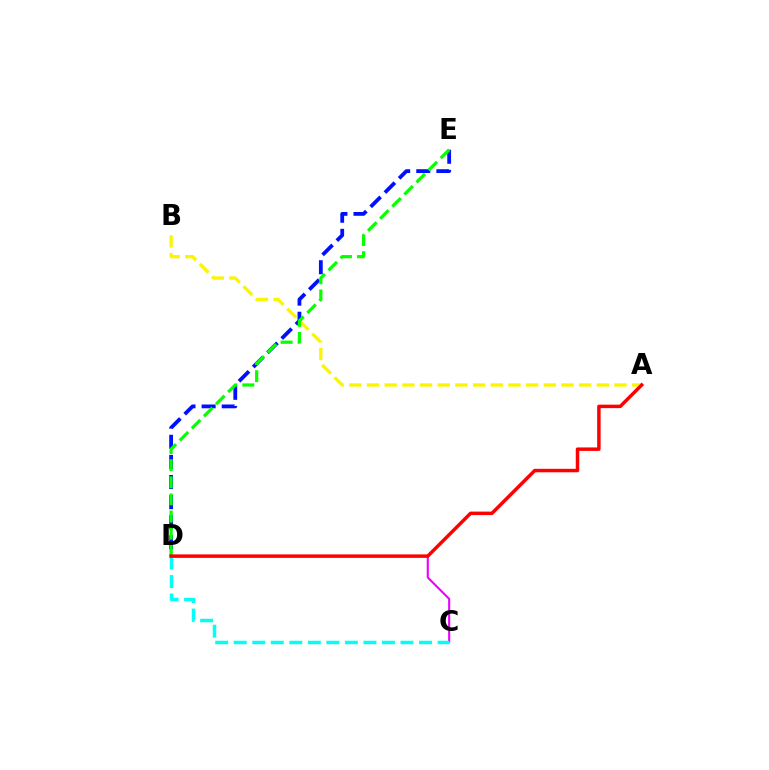{('D', 'E'): [{'color': '#0010ff', 'line_style': 'dashed', 'thickness': 2.73}, {'color': '#08ff00', 'line_style': 'dashed', 'thickness': 2.33}], ('A', 'B'): [{'color': '#fcf500', 'line_style': 'dashed', 'thickness': 2.4}], ('C', 'D'): [{'color': '#ee00ff', 'line_style': 'solid', 'thickness': 1.51}, {'color': '#00fff6', 'line_style': 'dashed', 'thickness': 2.52}], ('A', 'D'): [{'color': '#ff0000', 'line_style': 'solid', 'thickness': 2.5}]}